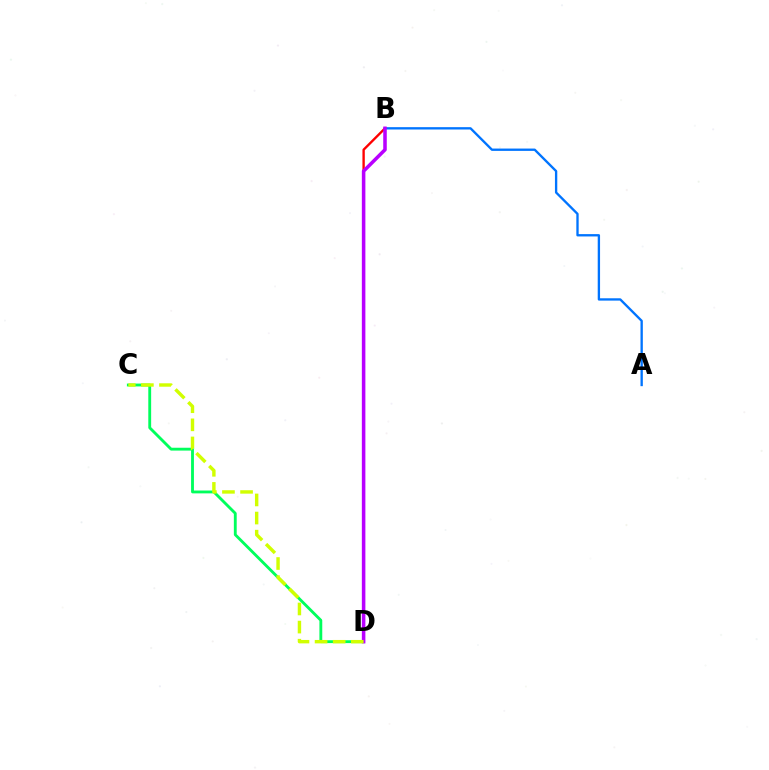{('B', 'D'): [{'color': '#ff0000', 'line_style': 'solid', 'thickness': 1.7}, {'color': '#b900ff', 'line_style': 'solid', 'thickness': 2.55}], ('C', 'D'): [{'color': '#00ff5c', 'line_style': 'solid', 'thickness': 2.05}, {'color': '#d1ff00', 'line_style': 'dashed', 'thickness': 2.46}], ('A', 'B'): [{'color': '#0074ff', 'line_style': 'solid', 'thickness': 1.68}]}